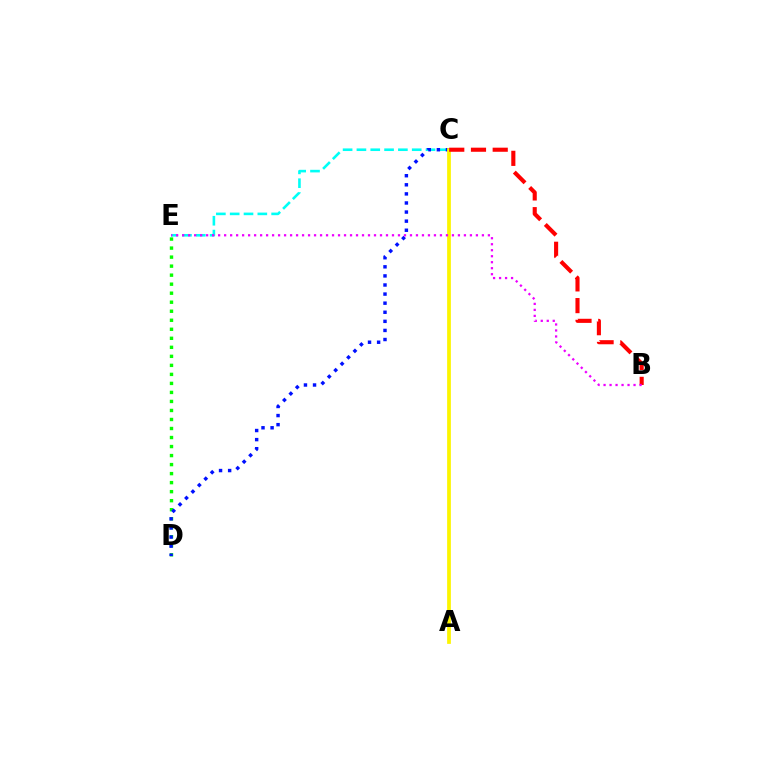{('D', 'E'): [{'color': '#08ff00', 'line_style': 'dotted', 'thickness': 2.45}], ('C', 'E'): [{'color': '#00fff6', 'line_style': 'dashed', 'thickness': 1.88}], ('C', 'D'): [{'color': '#0010ff', 'line_style': 'dotted', 'thickness': 2.47}], ('A', 'C'): [{'color': '#fcf500', 'line_style': 'solid', 'thickness': 2.7}], ('B', 'C'): [{'color': '#ff0000', 'line_style': 'dashed', 'thickness': 2.95}], ('B', 'E'): [{'color': '#ee00ff', 'line_style': 'dotted', 'thickness': 1.63}]}